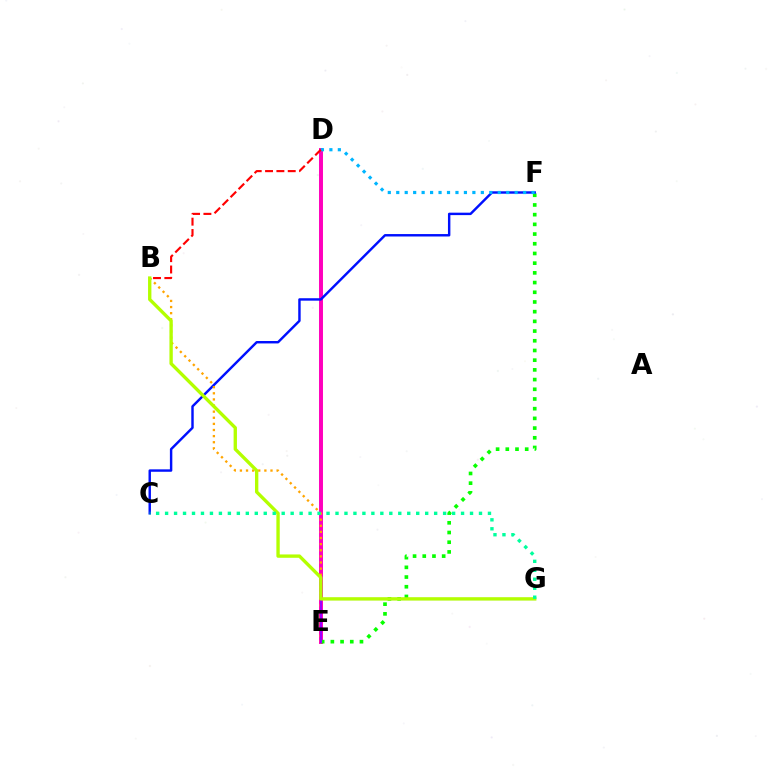{('D', 'E'): [{'color': '#ff00bd', 'line_style': 'solid', 'thickness': 2.85}], ('E', 'F'): [{'color': '#08ff00', 'line_style': 'dotted', 'thickness': 2.64}], ('C', 'F'): [{'color': '#0010ff', 'line_style': 'solid', 'thickness': 1.75}], ('B', 'E'): [{'color': '#ffa500', 'line_style': 'dotted', 'thickness': 1.66}], ('E', 'G'): [{'color': '#9b00ff', 'line_style': 'solid', 'thickness': 1.5}], ('B', 'G'): [{'color': '#b3ff00', 'line_style': 'solid', 'thickness': 2.41}], ('C', 'G'): [{'color': '#00ff9d', 'line_style': 'dotted', 'thickness': 2.44}], ('D', 'F'): [{'color': '#00b5ff', 'line_style': 'dotted', 'thickness': 2.3}], ('B', 'D'): [{'color': '#ff0000', 'line_style': 'dashed', 'thickness': 1.54}]}